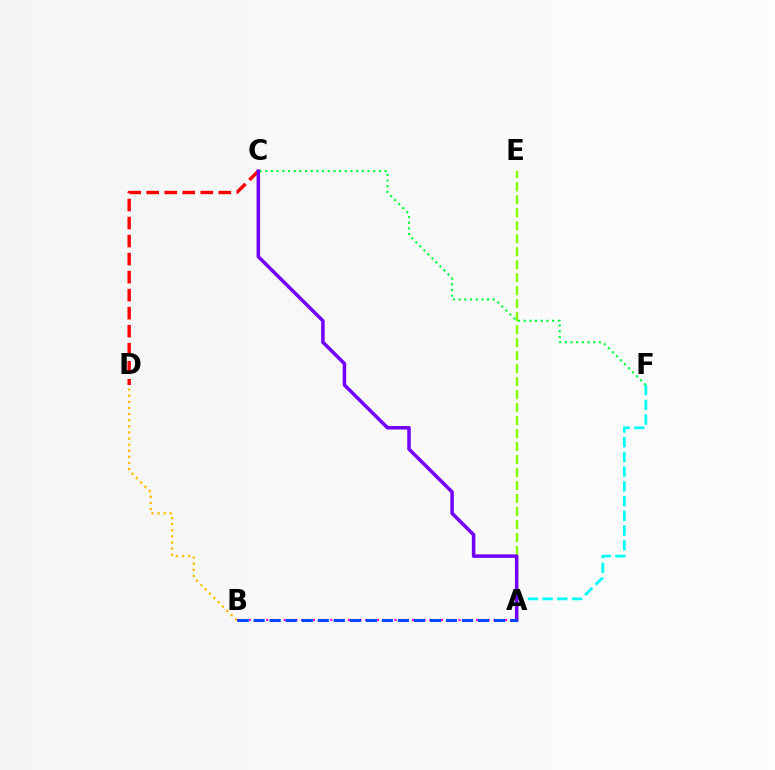{('B', 'D'): [{'color': '#ffbd00', 'line_style': 'dotted', 'thickness': 1.66}], ('A', 'B'): [{'color': '#ff00cf', 'line_style': 'dotted', 'thickness': 1.58}, {'color': '#004bff', 'line_style': 'dashed', 'thickness': 2.18}], ('C', 'D'): [{'color': '#ff0000', 'line_style': 'dashed', 'thickness': 2.45}], ('A', 'F'): [{'color': '#00fff6', 'line_style': 'dashed', 'thickness': 2.0}], ('C', 'F'): [{'color': '#00ff39', 'line_style': 'dotted', 'thickness': 1.54}], ('A', 'E'): [{'color': '#84ff00', 'line_style': 'dashed', 'thickness': 1.76}], ('A', 'C'): [{'color': '#7200ff', 'line_style': 'solid', 'thickness': 2.53}]}